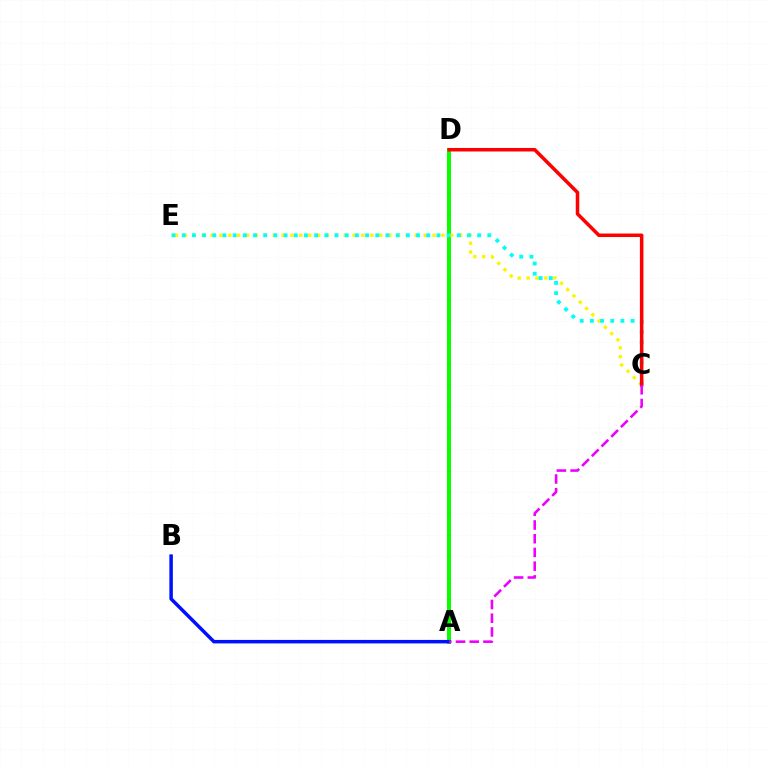{('A', 'D'): [{'color': '#08ff00', 'line_style': 'solid', 'thickness': 2.88}], ('C', 'E'): [{'color': '#fcf500', 'line_style': 'dotted', 'thickness': 2.41}, {'color': '#00fff6', 'line_style': 'dotted', 'thickness': 2.77}], ('A', 'B'): [{'color': '#0010ff', 'line_style': 'solid', 'thickness': 2.51}], ('C', 'D'): [{'color': '#ff0000', 'line_style': 'solid', 'thickness': 2.54}], ('A', 'C'): [{'color': '#ee00ff', 'line_style': 'dashed', 'thickness': 1.86}]}